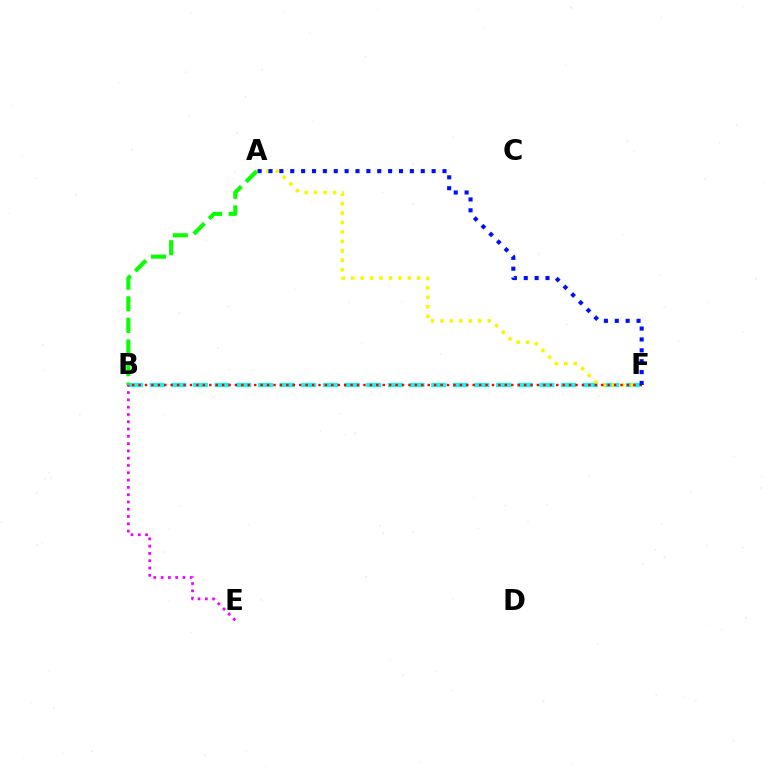{('B', 'F'): [{'color': '#00fff6', 'line_style': 'dashed', 'thickness': 2.94}, {'color': '#ff0000', 'line_style': 'dotted', 'thickness': 1.75}], ('A', 'F'): [{'color': '#fcf500', 'line_style': 'dotted', 'thickness': 2.56}, {'color': '#0010ff', 'line_style': 'dotted', 'thickness': 2.95}], ('B', 'E'): [{'color': '#ee00ff', 'line_style': 'dotted', 'thickness': 1.98}], ('A', 'B'): [{'color': '#08ff00', 'line_style': 'dashed', 'thickness': 2.93}]}